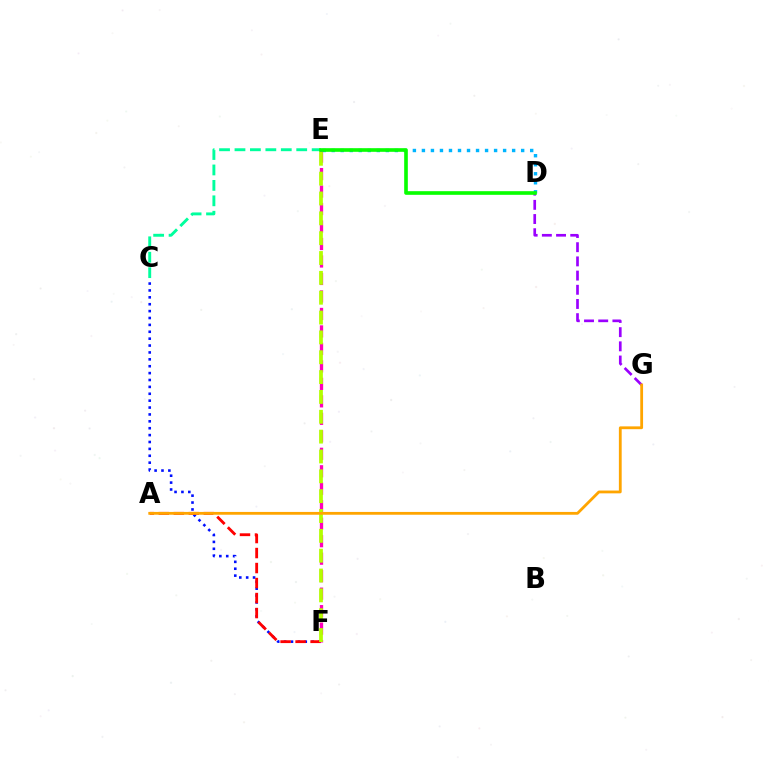{('C', 'E'): [{'color': '#00ff9d', 'line_style': 'dashed', 'thickness': 2.1}], ('D', 'G'): [{'color': '#9b00ff', 'line_style': 'dashed', 'thickness': 1.93}], ('C', 'F'): [{'color': '#0010ff', 'line_style': 'dotted', 'thickness': 1.87}], ('A', 'F'): [{'color': '#ff0000', 'line_style': 'dashed', 'thickness': 2.04}], ('E', 'F'): [{'color': '#ff00bd', 'line_style': 'dashed', 'thickness': 2.37}, {'color': '#b3ff00', 'line_style': 'dashed', 'thickness': 2.7}], ('D', 'E'): [{'color': '#00b5ff', 'line_style': 'dotted', 'thickness': 2.45}, {'color': '#08ff00', 'line_style': 'solid', 'thickness': 2.62}], ('A', 'G'): [{'color': '#ffa500', 'line_style': 'solid', 'thickness': 2.02}]}